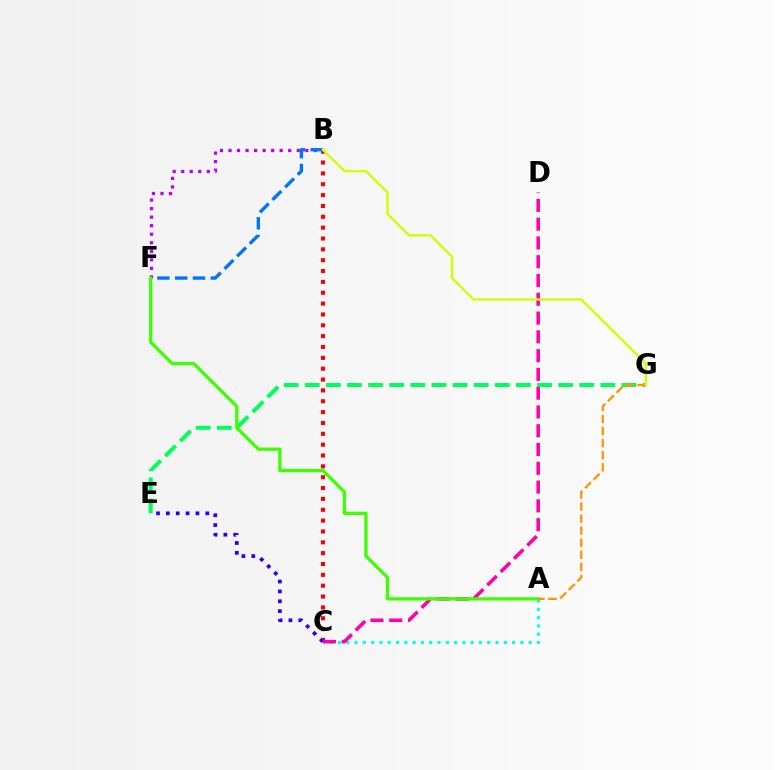{('B', 'C'): [{'color': '#ff0000', 'line_style': 'dotted', 'thickness': 2.95}], ('A', 'C'): [{'color': '#00fff6', 'line_style': 'dotted', 'thickness': 2.25}], ('B', 'F'): [{'color': '#b900ff', 'line_style': 'dotted', 'thickness': 2.32}, {'color': '#0074ff', 'line_style': 'dashed', 'thickness': 2.42}], ('C', 'E'): [{'color': '#2500ff', 'line_style': 'dotted', 'thickness': 2.68}], ('C', 'D'): [{'color': '#ff00ac', 'line_style': 'dashed', 'thickness': 2.55}], ('E', 'G'): [{'color': '#00ff5c', 'line_style': 'dashed', 'thickness': 2.87}], ('A', 'F'): [{'color': '#3dff00', 'line_style': 'solid', 'thickness': 2.35}], ('A', 'G'): [{'color': '#ff9400', 'line_style': 'dashed', 'thickness': 1.64}], ('B', 'G'): [{'color': '#d1ff00', 'line_style': 'solid', 'thickness': 1.71}]}